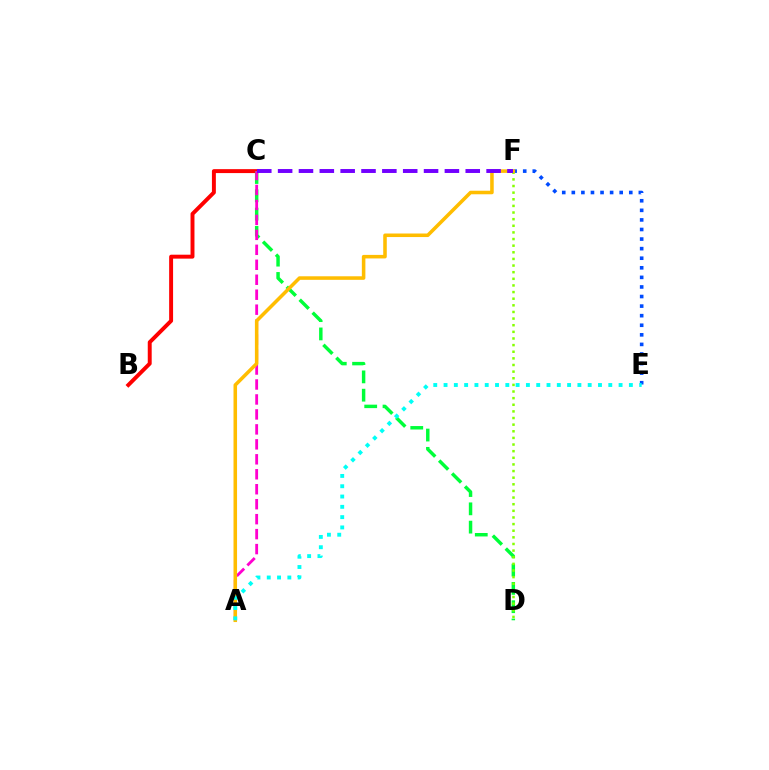{('B', 'C'): [{'color': '#ff0000', 'line_style': 'solid', 'thickness': 2.83}], ('C', 'D'): [{'color': '#00ff39', 'line_style': 'dashed', 'thickness': 2.49}], ('D', 'F'): [{'color': '#84ff00', 'line_style': 'dotted', 'thickness': 1.8}], ('E', 'F'): [{'color': '#004bff', 'line_style': 'dotted', 'thickness': 2.6}], ('A', 'C'): [{'color': '#ff00cf', 'line_style': 'dashed', 'thickness': 2.03}], ('A', 'F'): [{'color': '#ffbd00', 'line_style': 'solid', 'thickness': 2.55}], ('A', 'E'): [{'color': '#00fff6', 'line_style': 'dotted', 'thickness': 2.8}], ('C', 'F'): [{'color': '#7200ff', 'line_style': 'dashed', 'thickness': 2.83}]}